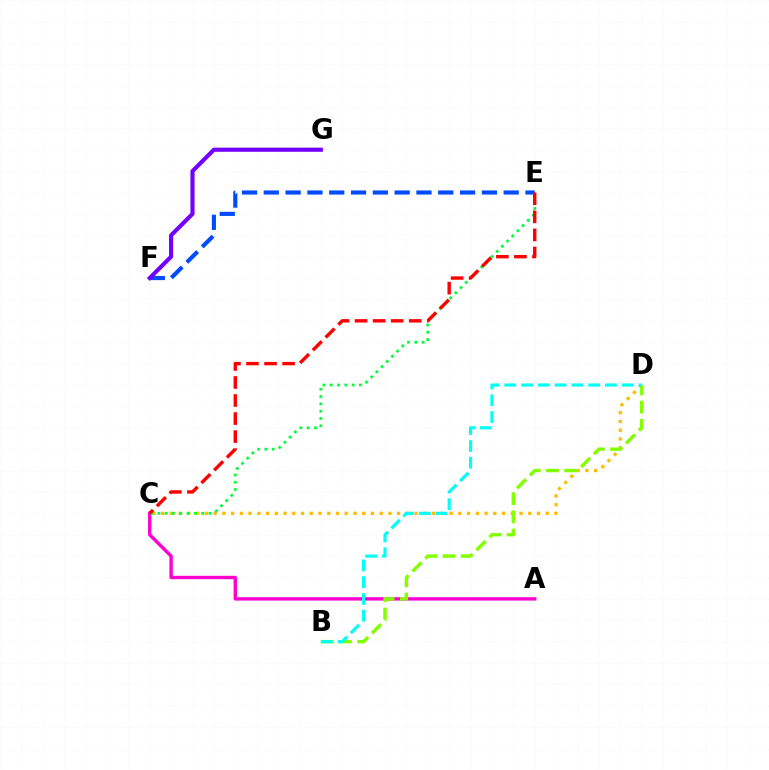{('A', 'C'): [{'color': '#ff00cf', 'line_style': 'solid', 'thickness': 2.44}], ('C', 'D'): [{'color': '#ffbd00', 'line_style': 'dotted', 'thickness': 2.37}], ('C', 'E'): [{'color': '#00ff39', 'line_style': 'dotted', 'thickness': 1.99}, {'color': '#ff0000', 'line_style': 'dashed', 'thickness': 2.45}], ('E', 'F'): [{'color': '#004bff', 'line_style': 'dashed', 'thickness': 2.96}], ('F', 'G'): [{'color': '#7200ff', 'line_style': 'solid', 'thickness': 2.97}], ('B', 'D'): [{'color': '#84ff00', 'line_style': 'dashed', 'thickness': 2.48}, {'color': '#00fff6', 'line_style': 'dashed', 'thickness': 2.28}]}